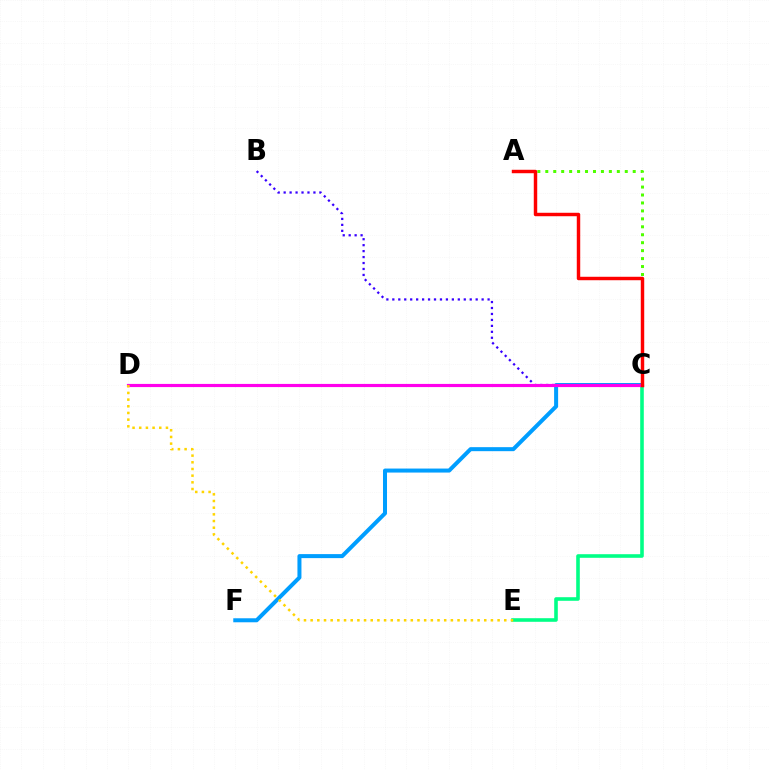{('C', 'E'): [{'color': '#00ff86', 'line_style': 'solid', 'thickness': 2.59}], ('B', 'C'): [{'color': '#3700ff', 'line_style': 'dotted', 'thickness': 1.62}], ('A', 'C'): [{'color': '#4fff00', 'line_style': 'dotted', 'thickness': 2.16}, {'color': '#ff0000', 'line_style': 'solid', 'thickness': 2.48}], ('C', 'F'): [{'color': '#009eff', 'line_style': 'solid', 'thickness': 2.89}], ('C', 'D'): [{'color': '#ff00ed', 'line_style': 'solid', 'thickness': 2.28}], ('D', 'E'): [{'color': '#ffd500', 'line_style': 'dotted', 'thickness': 1.81}]}